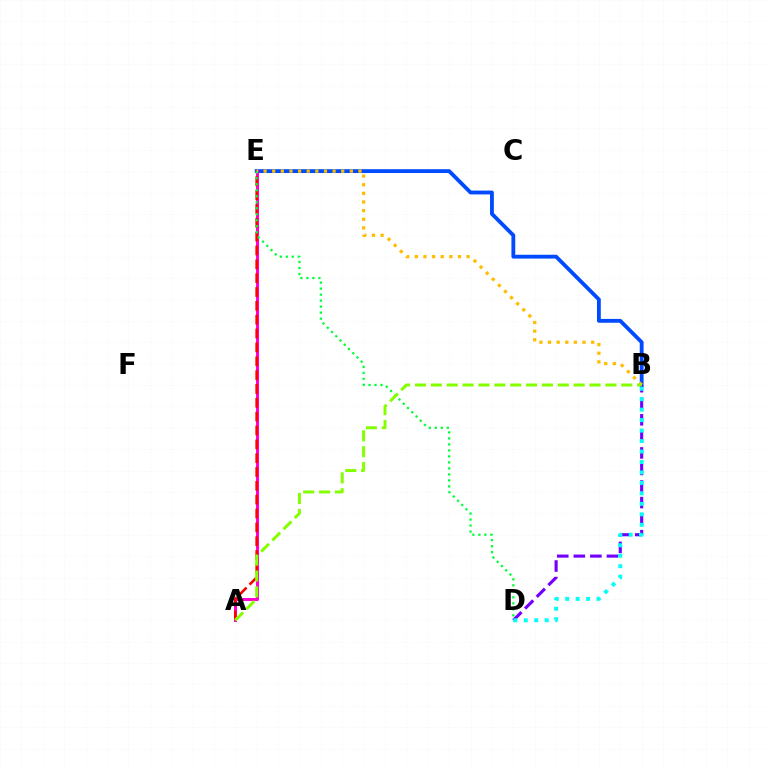{('B', 'E'): [{'color': '#004bff', 'line_style': 'solid', 'thickness': 2.75}, {'color': '#ffbd00', 'line_style': 'dotted', 'thickness': 2.34}], ('B', 'D'): [{'color': '#7200ff', 'line_style': 'dashed', 'thickness': 2.25}, {'color': '#00fff6', 'line_style': 'dotted', 'thickness': 2.84}], ('A', 'E'): [{'color': '#ff00cf', 'line_style': 'solid', 'thickness': 2.17}, {'color': '#ff0000', 'line_style': 'dashed', 'thickness': 1.88}], ('D', 'E'): [{'color': '#00ff39', 'line_style': 'dotted', 'thickness': 1.63}], ('A', 'B'): [{'color': '#84ff00', 'line_style': 'dashed', 'thickness': 2.16}]}